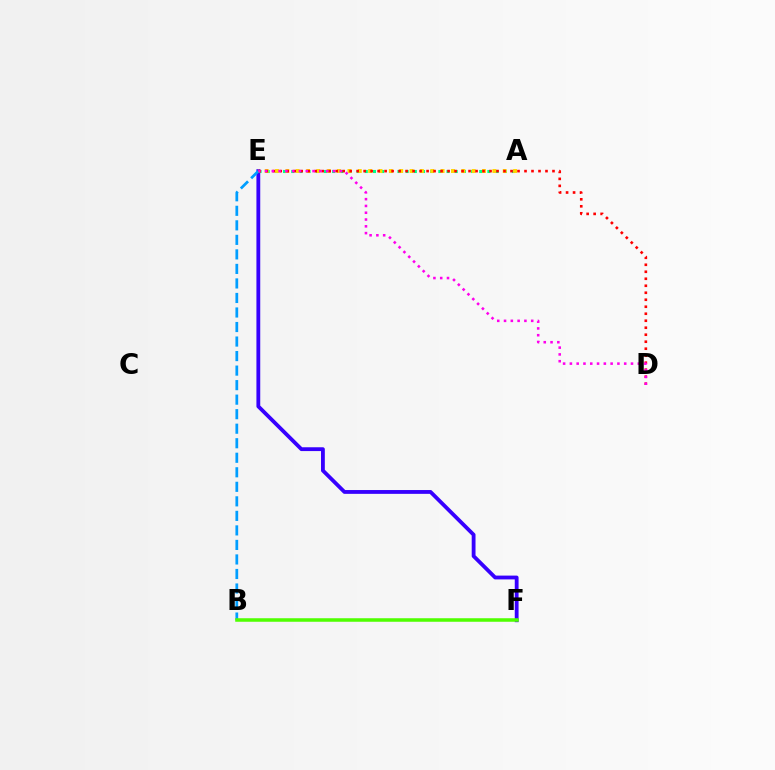{('E', 'F'): [{'color': '#3700ff', 'line_style': 'solid', 'thickness': 2.74}], ('A', 'E'): [{'color': '#00ff86', 'line_style': 'dotted', 'thickness': 2.22}, {'color': '#ffd500', 'line_style': 'dotted', 'thickness': 2.81}], ('D', 'E'): [{'color': '#ff0000', 'line_style': 'dotted', 'thickness': 1.9}, {'color': '#ff00ed', 'line_style': 'dotted', 'thickness': 1.84}], ('B', 'E'): [{'color': '#009eff', 'line_style': 'dashed', 'thickness': 1.97}], ('B', 'F'): [{'color': '#4fff00', 'line_style': 'solid', 'thickness': 2.54}]}